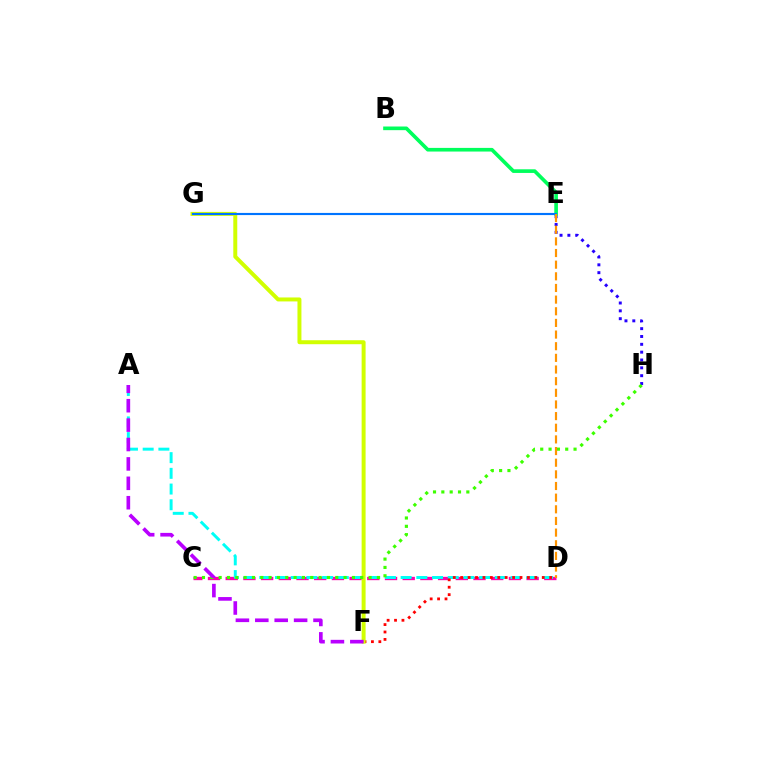{('E', 'H'): [{'color': '#2500ff', 'line_style': 'dotted', 'thickness': 2.13}], ('C', 'D'): [{'color': '#ff00ac', 'line_style': 'dashed', 'thickness': 2.4}], ('A', 'D'): [{'color': '#00fff6', 'line_style': 'dashed', 'thickness': 2.13}], ('B', 'E'): [{'color': '#00ff5c', 'line_style': 'solid', 'thickness': 2.63}], ('D', 'F'): [{'color': '#ff0000', 'line_style': 'dotted', 'thickness': 2.01}], ('F', 'G'): [{'color': '#d1ff00', 'line_style': 'solid', 'thickness': 2.86}], ('E', 'G'): [{'color': '#0074ff', 'line_style': 'solid', 'thickness': 1.55}], ('C', 'H'): [{'color': '#3dff00', 'line_style': 'dotted', 'thickness': 2.26}], ('A', 'F'): [{'color': '#b900ff', 'line_style': 'dashed', 'thickness': 2.64}], ('D', 'E'): [{'color': '#ff9400', 'line_style': 'dashed', 'thickness': 1.58}]}